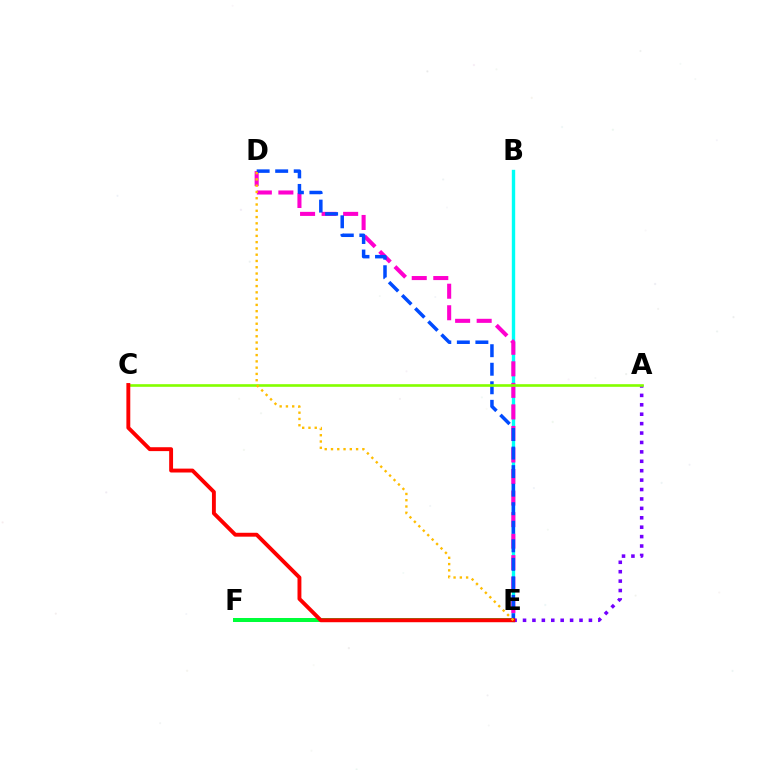{('E', 'F'): [{'color': '#00ff39', 'line_style': 'solid', 'thickness': 2.88}], ('B', 'E'): [{'color': '#00fff6', 'line_style': 'solid', 'thickness': 2.43}], ('D', 'E'): [{'color': '#ff00cf', 'line_style': 'dashed', 'thickness': 2.93}, {'color': '#004bff', 'line_style': 'dashed', 'thickness': 2.52}, {'color': '#ffbd00', 'line_style': 'dotted', 'thickness': 1.7}], ('A', 'E'): [{'color': '#7200ff', 'line_style': 'dotted', 'thickness': 2.56}], ('A', 'C'): [{'color': '#84ff00', 'line_style': 'solid', 'thickness': 1.9}], ('C', 'E'): [{'color': '#ff0000', 'line_style': 'solid', 'thickness': 2.8}]}